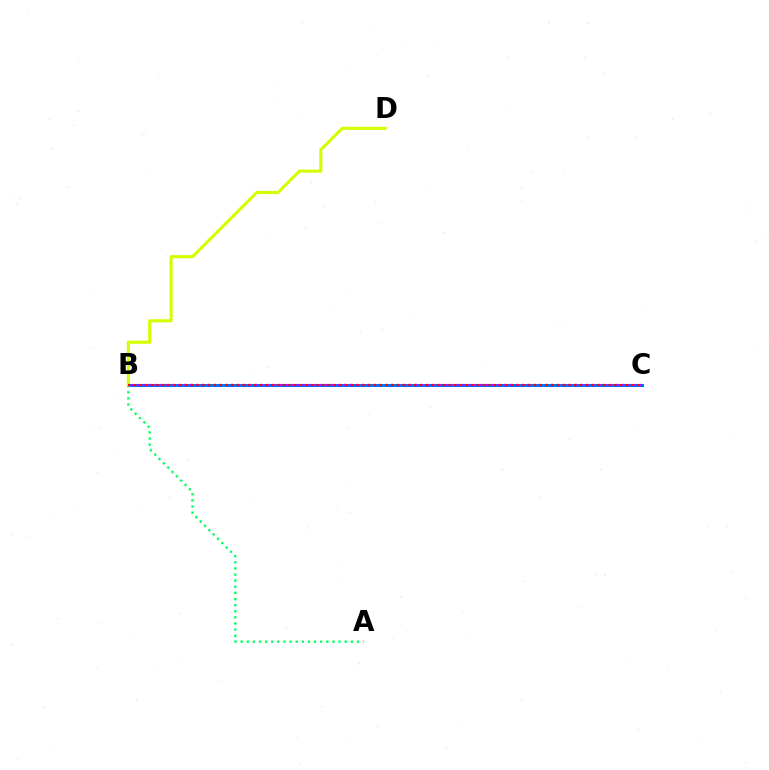{('A', 'B'): [{'color': '#00ff5c', 'line_style': 'dotted', 'thickness': 1.66}], ('B', 'C'): [{'color': '#0074ff', 'line_style': 'solid', 'thickness': 2.16}, {'color': '#b900ff', 'line_style': 'dotted', 'thickness': 1.61}, {'color': '#ff0000', 'line_style': 'dotted', 'thickness': 1.55}], ('B', 'D'): [{'color': '#d1ff00', 'line_style': 'solid', 'thickness': 2.24}]}